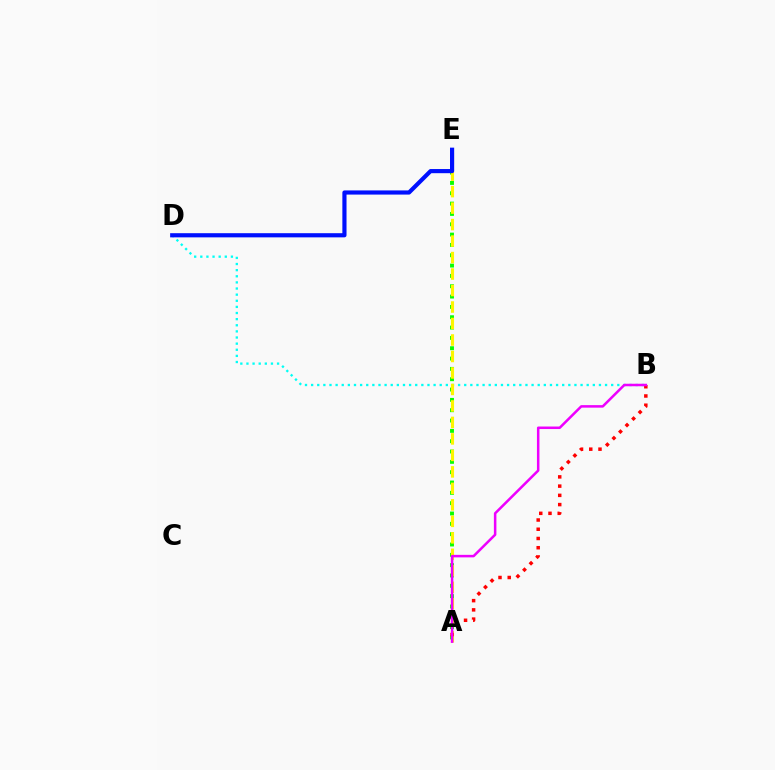{('A', 'E'): [{'color': '#08ff00', 'line_style': 'dotted', 'thickness': 2.81}, {'color': '#fcf500', 'line_style': 'dashed', 'thickness': 2.24}], ('B', 'D'): [{'color': '#00fff6', 'line_style': 'dotted', 'thickness': 1.66}], ('D', 'E'): [{'color': '#0010ff', 'line_style': 'solid', 'thickness': 3.0}], ('A', 'B'): [{'color': '#ff0000', 'line_style': 'dotted', 'thickness': 2.51}, {'color': '#ee00ff', 'line_style': 'solid', 'thickness': 1.82}]}